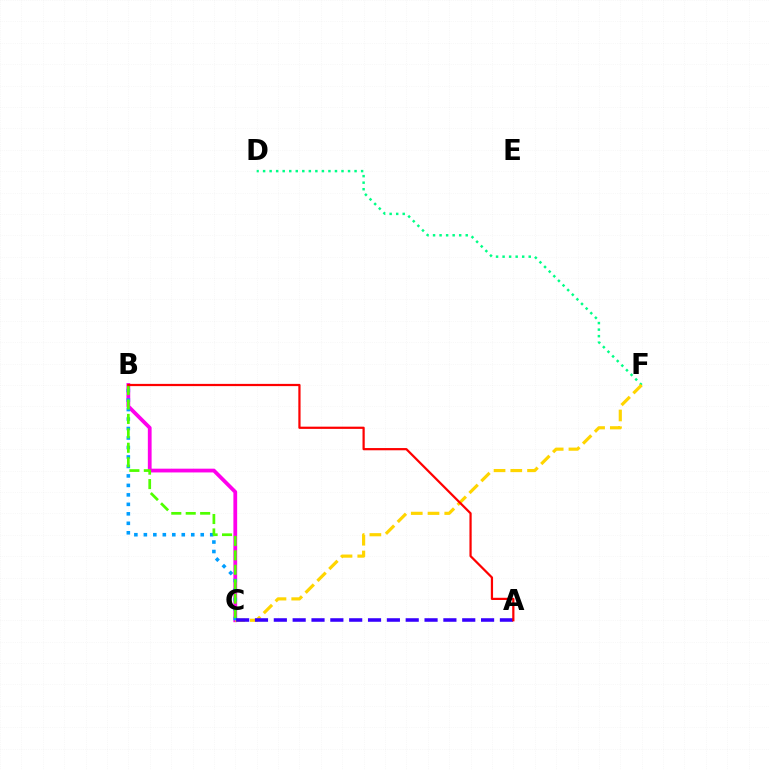{('D', 'F'): [{'color': '#00ff86', 'line_style': 'dotted', 'thickness': 1.78}], ('B', 'C'): [{'color': '#ff00ed', 'line_style': 'solid', 'thickness': 2.72}, {'color': '#009eff', 'line_style': 'dotted', 'thickness': 2.58}, {'color': '#4fff00', 'line_style': 'dashed', 'thickness': 1.96}], ('C', 'F'): [{'color': '#ffd500', 'line_style': 'dashed', 'thickness': 2.28}], ('A', 'C'): [{'color': '#3700ff', 'line_style': 'dashed', 'thickness': 2.56}], ('A', 'B'): [{'color': '#ff0000', 'line_style': 'solid', 'thickness': 1.6}]}